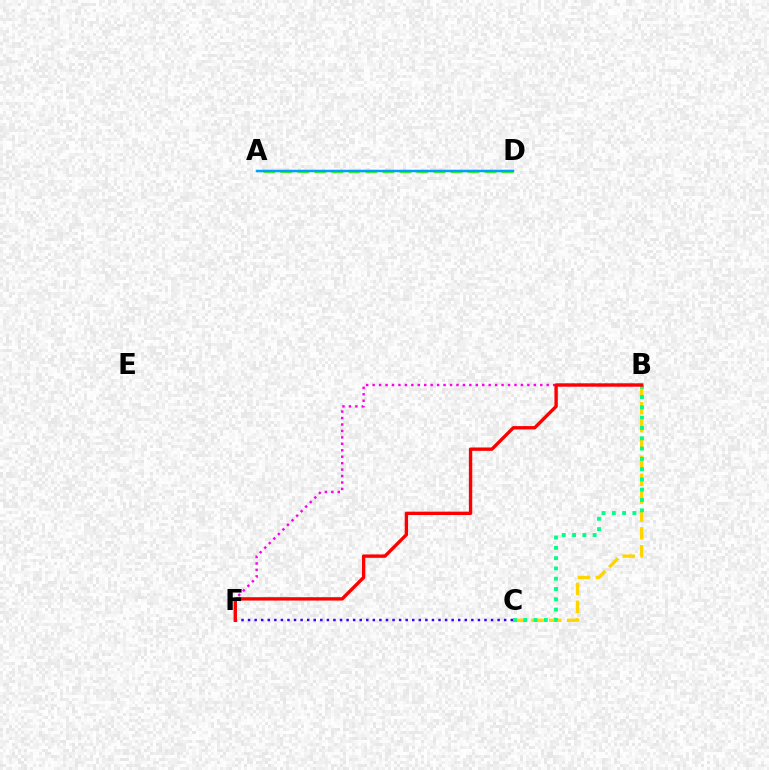{('A', 'D'): [{'color': '#4fff00', 'line_style': 'dashed', 'thickness': 2.31}, {'color': '#009eff', 'line_style': 'solid', 'thickness': 1.79}], ('B', 'C'): [{'color': '#ffd500', 'line_style': 'dashed', 'thickness': 2.43}, {'color': '#00ff86', 'line_style': 'dotted', 'thickness': 2.8}], ('B', 'F'): [{'color': '#ff00ed', 'line_style': 'dotted', 'thickness': 1.75}, {'color': '#ff0000', 'line_style': 'solid', 'thickness': 2.42}], ('C', 'F'): [{'color': '#3700ff', 'line_style': 'dotted', 'thickness': 1.78}]}